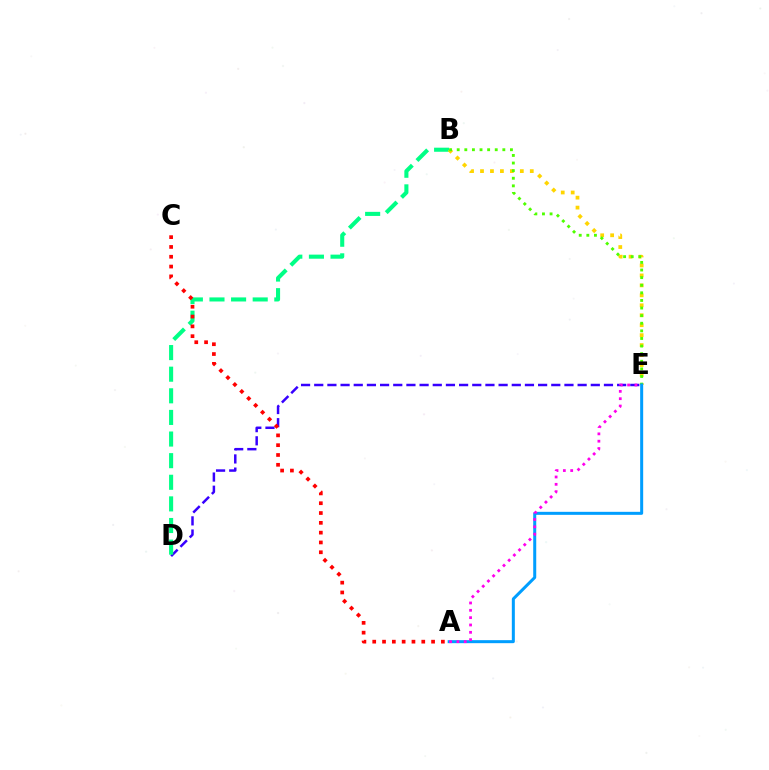{('D', 'E'): [{'color': '#3700ff', 'line_style': 'dashed', 'thickness': 1.79}], ('B', 'D'): [{'color': '#00ff86', 'line_style': 'dashed', 'thickness': 2.94}], ('A', 'C'): [{'color': '#ff0000', 'line_style': 'dotted', 'thickness': 2.67}], ('B', 'E'): [{'color': '#ffd500', 'line_style': 'dotted', 'thickness': 2.7}, {'color': '#4fff00', 'line_style': 'dotted', 'thickness': 2.07}], ('A', 'E'): [{'color': '#009eff', 'line_style': 'solid', 'thickness': 2.17}, {'color': '#ff00ed', 'line_style': 'dotted', 'thickness': 1.99}]}